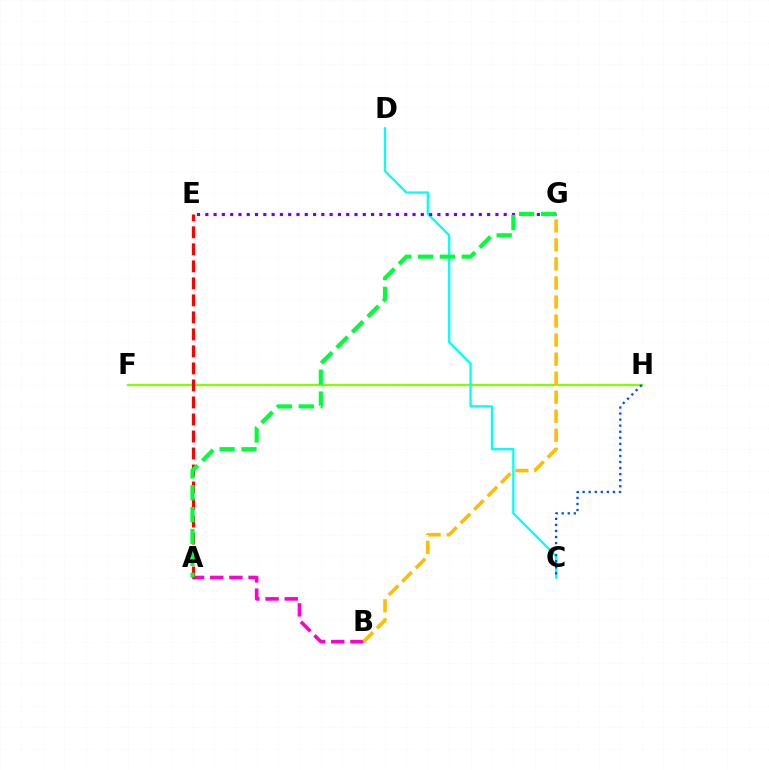{('F', 'H'): [{'color': '#84ff00', 'line_style': 'solid', 'thickness': 1.66}], ('A', 'B'): [{'color': '#ff00cf', 'line_style': 'dashed', 'thickness': 2.61}], ('C', 'D'): [{'color': '#00fff6', 'line_style': 'solid', 'thickness': 1.63}], ('A', 'E'): [{'color': '#ff0000', 'line_style': 'dashed', 'thickness': 2.31}], ('E', 'G'): [{'color': '#7200ff', 'line_style': 'dotted', 'thickness': 2.25}], ('A', 'G'): [{'color': '#00ff39', 'line_style': 'dashed', 'thickness': 2.97}], ('B', 'G'): [{'color': '#ffbd00', 'line_style': 'dashed', 'thickness': 2.59}], ('C', 'H'): [{'color': '#004bff', 'line_style': 'dotted', 'thickness': 1.64}]}